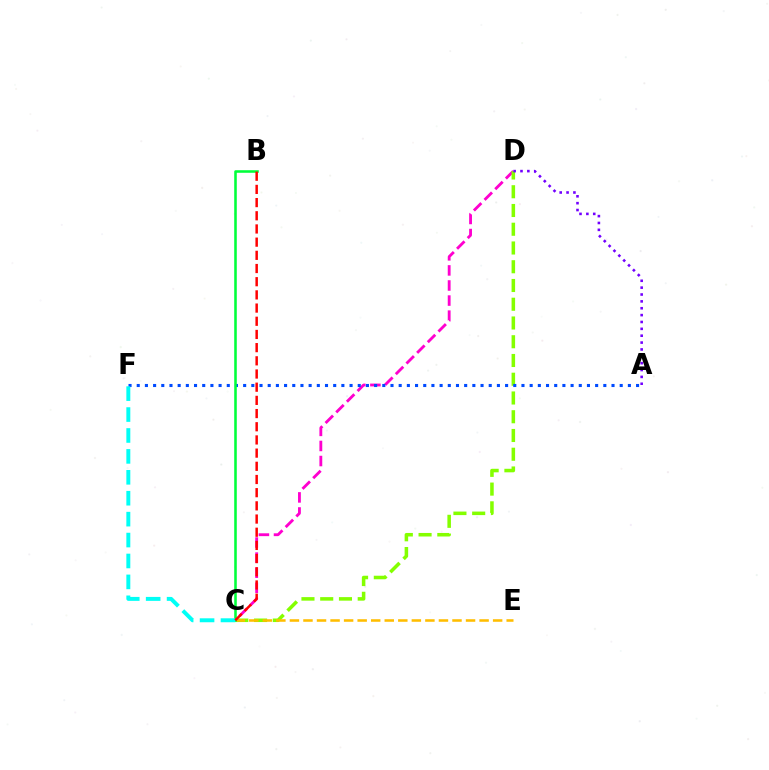{('C', 'D'): [{'color': '#ff00cf', 'line_style': 'dashed', 'thickness': 2.05}, {'color': '#84ff00', 'line_style': 'dashed', 'thickness': 2.55}], ('A', 'F'): [{'color': '#004bff', 'line_style': 'dotted', 'thickness': 2.22}], ('C', 'E'): [{'color': '#ffbd00', 'line_style': 'dashed', 'thickness': 1.84}], ('B', 'C'): [{'color': '#00ff39', 'line_style': 'solid', 'thickness': 1.85}, {'color': '#ff0000', 'line_style': 'dashed', 'thickness': 1.79}], ('C', 'F'): [{'color': '#00fff6', 'line_style': 'dashed', 'thickness': 2.84}], ('A', 'D'): [{'color': '#7200ff', 'line_style': 'dotted', 'thickness': 1.87}]}